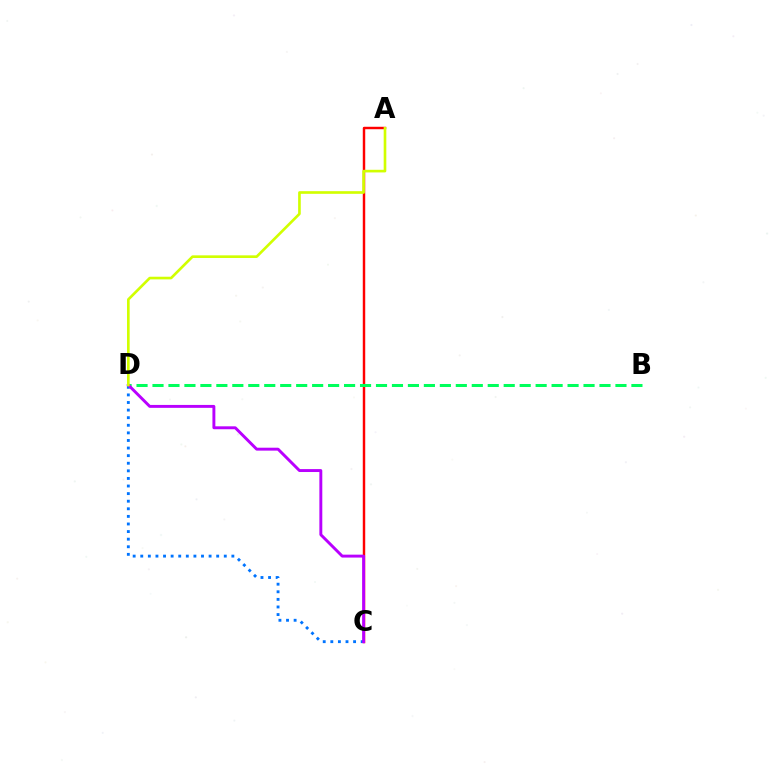{('A', 'C'): [{'color': '#ff0000', 'line_style': 'solid', 'thickness': 1.76}], ('C', 'D'): [{'color': '#0074ff', 'line_style': 'dotted', 'thickness': 2.06}, {'color': '#b900ff', 'line_style': 'solid', 'thickness': 2.1}], ('B', 'D'): [{'color': '#00ff5c', 'line_style': 'dashed', 'thickness': 2.17}], ('A', 'D'): [{'color': '#d1ff00', 'line_style': 'solid', 'thickness': 1.91}]}